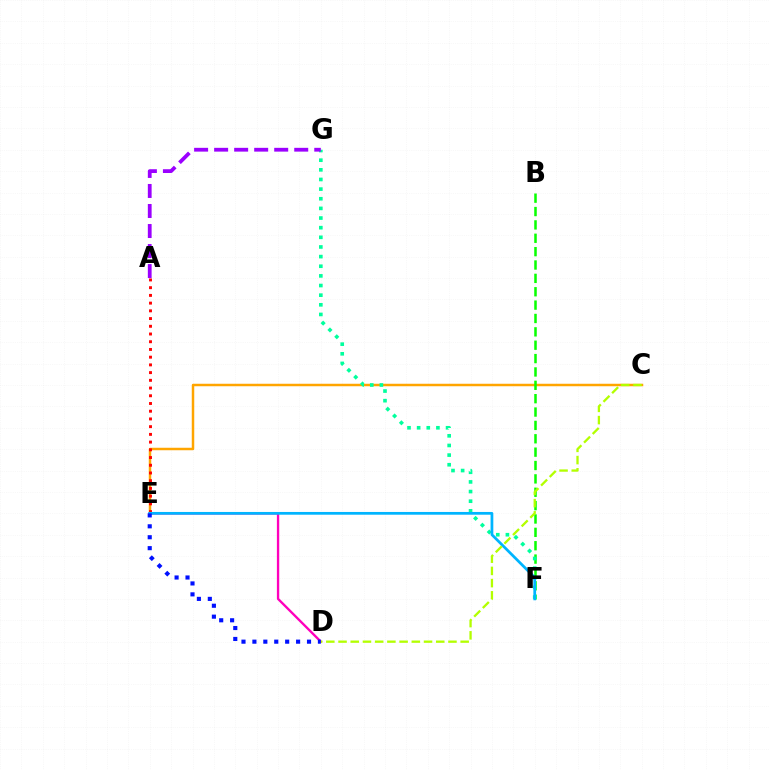{('C', 'E'): [{'color': '#ffa500', 'line_style': 'solid', 'thickness': 1.79}], ('A', 'E'): [{'color': '#ff0000', 'line_style': 'dotted', 'thickness': 2.1}], ('B', 'F'): [{'color': '#08ff00', 'line_style': 'dashed', 'thickness': 1.82}], ('D', 'E'): [{'color': '#ff00bd', 'line_style': 'solid', 'thickness': 1.69}, {'color': '#0010ff', 'line_style': 'dotted', 'thickness': 2.97}], ('F', 'G'): [{'color': '#00ff9d', 'line_style': 'dotted', 'thickness': 2.62}], ('A', 'G'): [{'color': '#9b00ff', 'line_style': 'dashed', 'thickness': 2.72}], ('E', 'F'): [{'color': '#00b5ff', 'line_style': 'solid', 'thickness': 1.98}], ('C', 'D'): [{'color': '#b3ff00', 'line_style': 'dashed', 'thickness': 1.66}]}